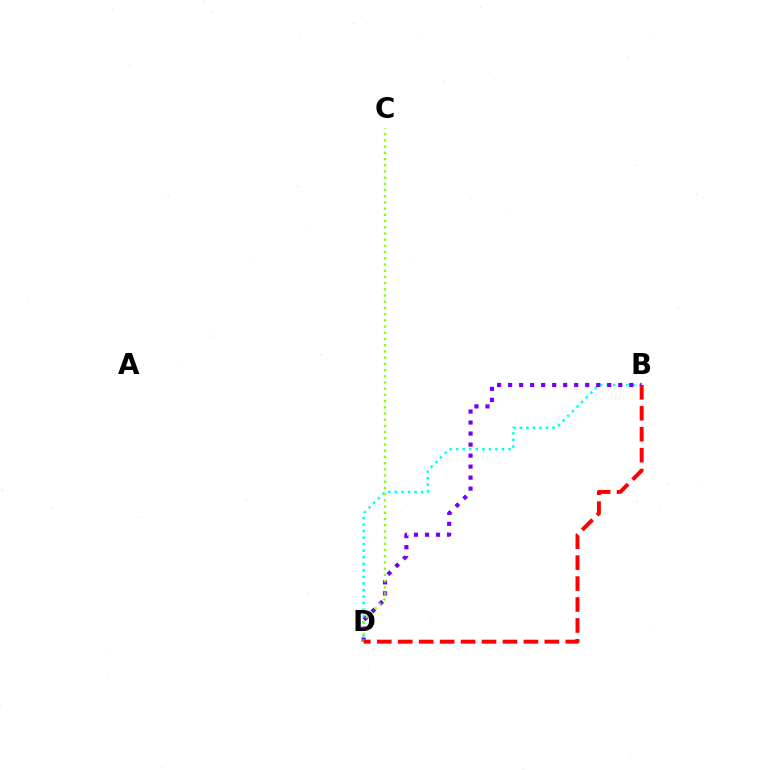{('B', 'D'): [{'color': '#00fff6', 'line_style': 'dotted', 'thickness': 1.78}, {'color': '#7200ff', 'line_style': 'dotted', 'thickness': 2.99}, {'color': '#ff0000', 'line_style': 'dashed', 'thickness': 2.84}], ('C', 'D'): [{'color': '#84ff00', 'line_style': 'dotted', 'thickness': 1.69}]}